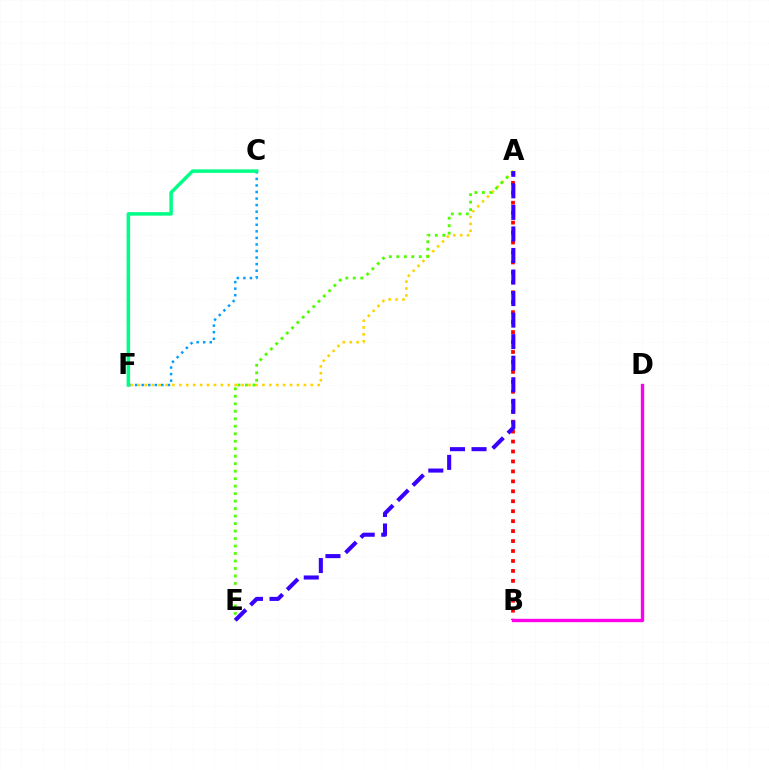{('C', 'F'): [{'color': '#009eff', 'line_style': 'dotted', 'thickness': 1.78}, {'color': '#00ff86', 'line_style': 'solid', 'thickness': 2.53}], ('A', 'B'): [{'color': '#ff0000', 'line_style': 'dotted', 'thickness': 2.7}], ('A', 'F'): [{'color': '#ffd500', 'line_style': 'dotted', 'thickness': 1.88}], ('B', 'D'): [{'color': '#ff00ed', 'line_style': 'solid', 'thickness': 2.42}], ('A', 'E'): [{'color': '#4fff00', 'line_style': 'dotted', 'thickness': 2.03}, {'color': '#3700ff', 'line_style': 'dashed', 'thickness': 2.93}]}